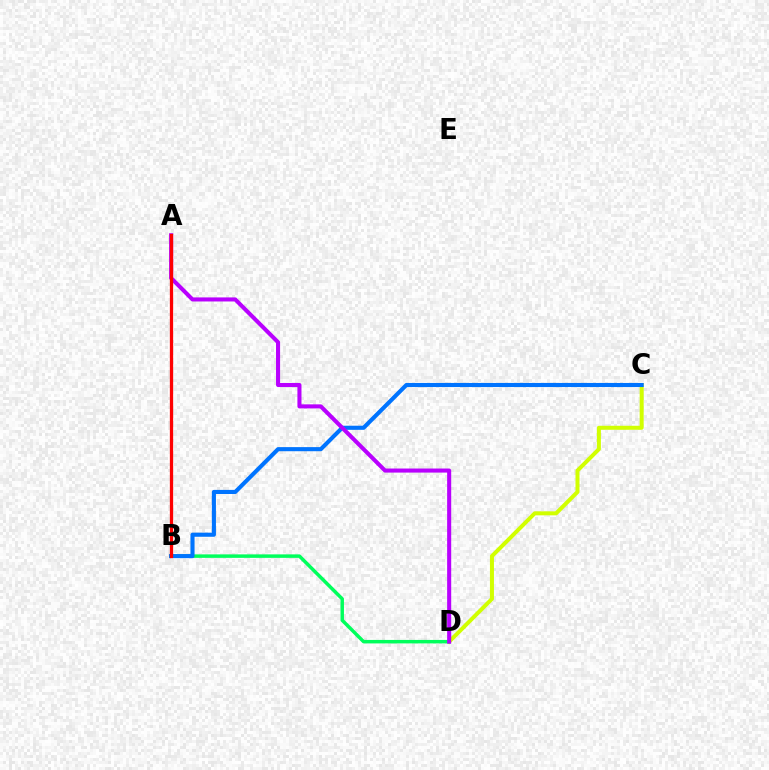{('C', 'D'): [{'color': '#d1ff00', 'line_style': 'solid', 'thickness': 2.89}], ('B', 'D'): [{'color': '#00ff5c', 'line_style': 'solid', 'thickness': 2.5}], ('B', 'C'): [{'color': '#0074ff', 'line_style': 'solid', 'thickness': 2.95}], ('A', 'D'): [{'color': '#b900ff', 'line_style': 'solid', 'thickness': 2.93}], ('A', 'B'): [{'color': '#ff0000', 'line_style': 'solid', 'thickness': 2.36}]}